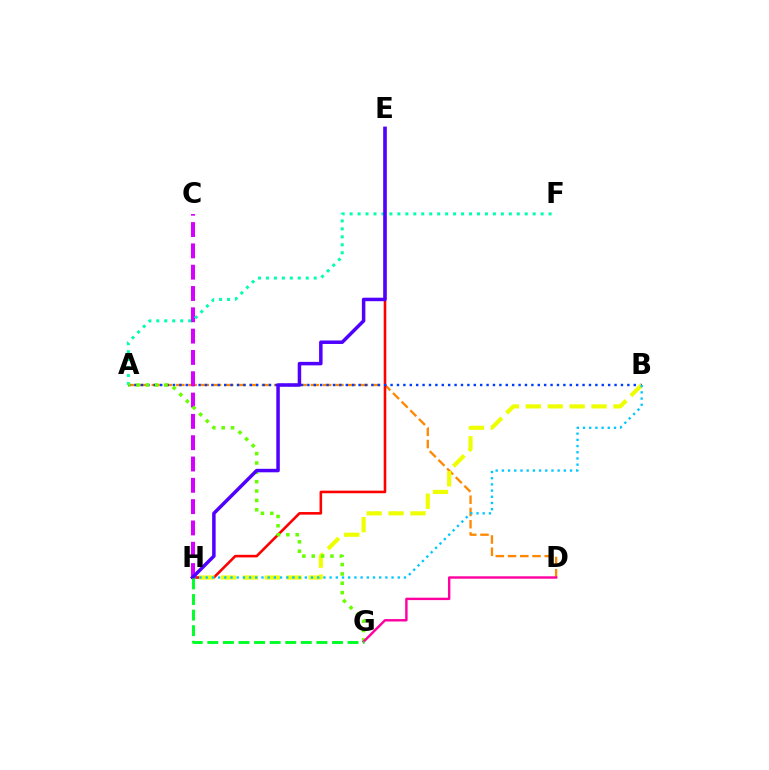{('A', 'D'): [{'color': '#ff8800', 'line_style': 'dashed', 'thickness': 1.66}], ('E', 'H'): [{'color': '#ff0000', 'line_style': 'solid', 'thickness': 1.86}, {'color': '#4f00ff', 'line_style': 'solid', 'thickness': 2.52}], ('A', 'B'): [{'color': '#003fff', 'line_style': 'dotted', 'thickness': 1.74}], ('C', 'H'): [{'color': '#d600ff', 'line_style': 'dashed', 'thickness': 2.9}], ('B', 'H'): [{'color': '#eeff00', 'line_style': 'dashed', 'thickness': 2.98}, {'color': '#00c7ff', 'line_style': 'dotted', 'thickness': 1.68}], ('A', 'F'): [{'color': '#00ffaf', 'line_style': 'dotted', 'thickness': 2.16}], ('A', 'G'): [{'color': '#66ff00', 'line_style': 'dotted', 'thickness': 2.54}], ('D', 'G'): [{'color': '#ff00a0', 'line_style': 'solid', 'thickness': 1.73}], ('G', 'H'): [{'color': '#00ff27', 'line_style': 'dashed', 'thickness': 2.12}]}